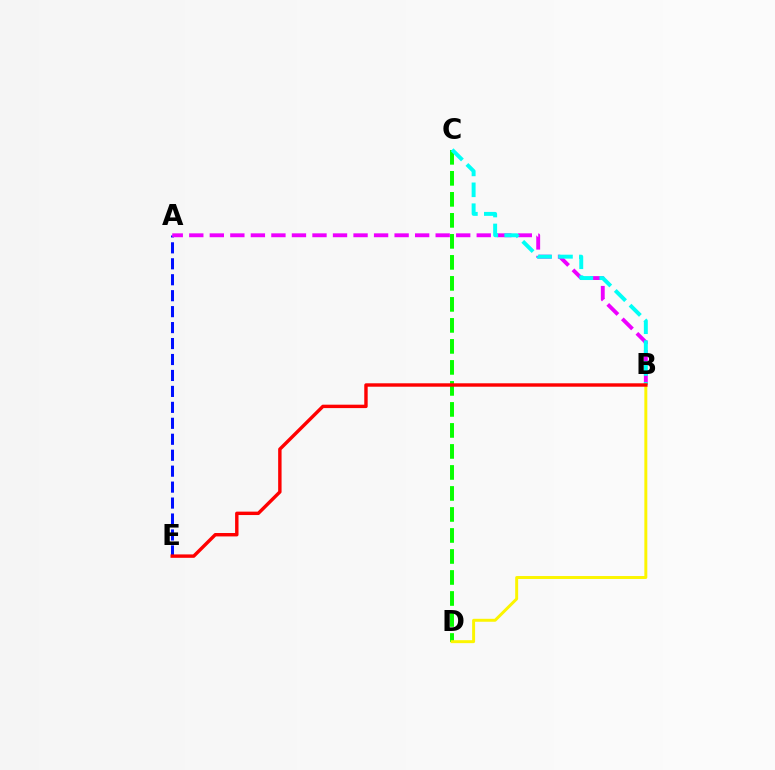{('A', 'E'): [{'color': '#0010ff', 'line_style': 'dashed', 'thickness': 2.17}], ('A', 'B'): [{'color': '#ee00ff', 'line_style': 'dashed', 'thickness': 2.79}], ('C', 'D'): [{'color': '#08ff00', 'line_style': 'dashed', 'thickness': 2.85}], ('B', 'C'): [{'color': '#00fff6', 'line_style': 'dashed', 'thickness': 2.84}], ('B', 'D'): [{'color': '#fcf500', 'line_style': 'solid', 'thickness': 2.13}], ('B', 'E'): [{'color': '#ff0000', 'line_style': 'solid', 'thickness': 2.46}]}